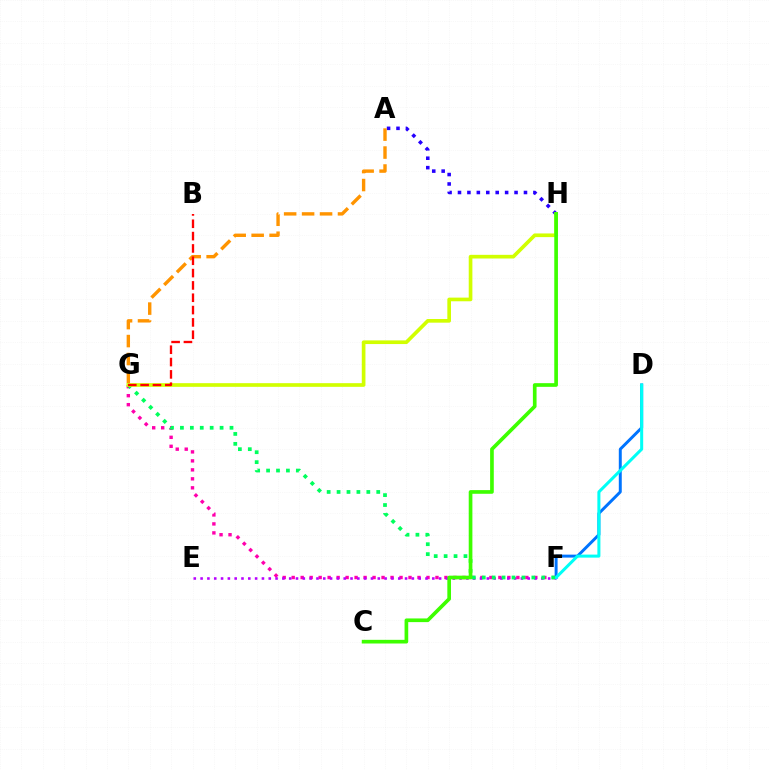{('A', 'H'): [{'color': '#2500ff', 'line_style': 'dotted', 'thickness': 2.56}], ('D', 'F'): [{'color': '#0074ff', 'line_style': 'solid', 'thickness': 2.13}, {'color': '#00fff6', 'line_style': 'solid', 'thickness': 2.18}], ('F', 'G'): [{'color': '#ff00ac', 'line_style': 'dotted', 'thickness': 2.44}, {'color': '#00ff5c', 'line_style': 'dotted', 'thickness': 2.69}], ('E', 'F'): [{'color': '#b900ff', 'line_style': 'dotted', 'thickness': 1.85}], ('A', 'G'): [{'color': '#ff9400', 'line_style': 'dashed', 'thickness': 2.44}], ('G', 'H'): [{'color': '#d1ff00', 'line_style': 'solid', 'thickness': 2.64}], ('C', 'H'): [{'color': '#3dff00', 'line_style': 'solid', 'thickness': 2.64}], ('B', 'G'): [{'color': '#ff0000', 'line_style': 'dashed', 'thickness': 1.67}]}